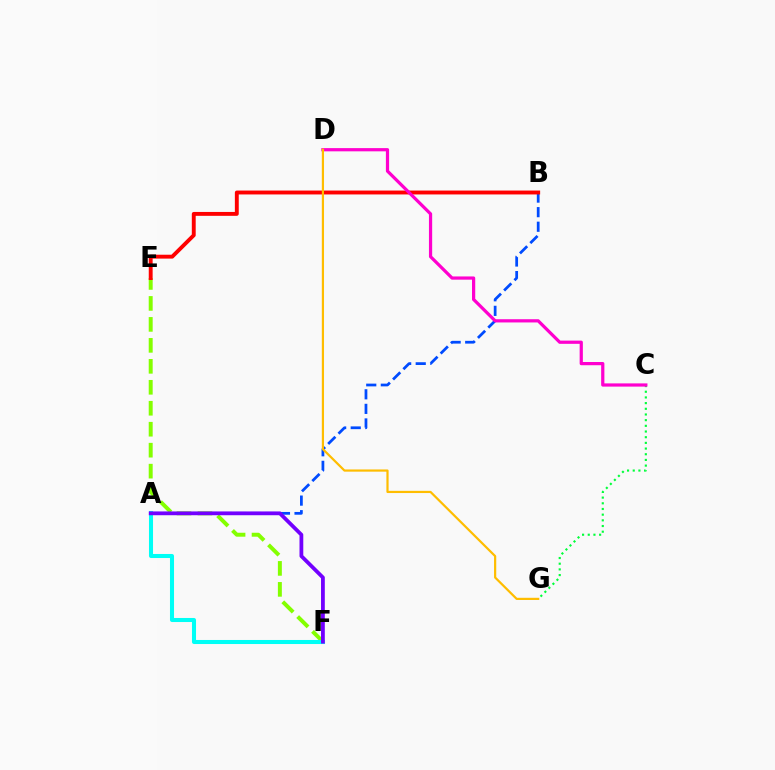{('A', 'B'): [{'color': '#004bff', 'line_style': 'dashed', 'thickness': 1.98}], ('C', 'G'): [{'color': '#00ff39', 'line_style': 'dotted', 'thickness': 1.54}], ('E', 'F'): [{'color': '#84ff00', 'line_style': 'dashed', 'thickness': 2.85}], ('B', 'E'): [{'color': '#ff0000', 'line_style': 'solid', 'thickness': 2.8}], ('A', 'F'): [{'color': '#00fff6', 'line_style': 'solid', 'thickness': 2.92}, {'color': '#7200ff', 'line_style': 'solid', 'thickness': 2.72}], ('C', 'D'): [{'color': '#ff00cf', 'line_style': 'solid', 'thickness': 2.32}], ('D', 'G'): [{'color': '#ffbd00', 'line_style': 'solid', 'thickness': 1.59}]}